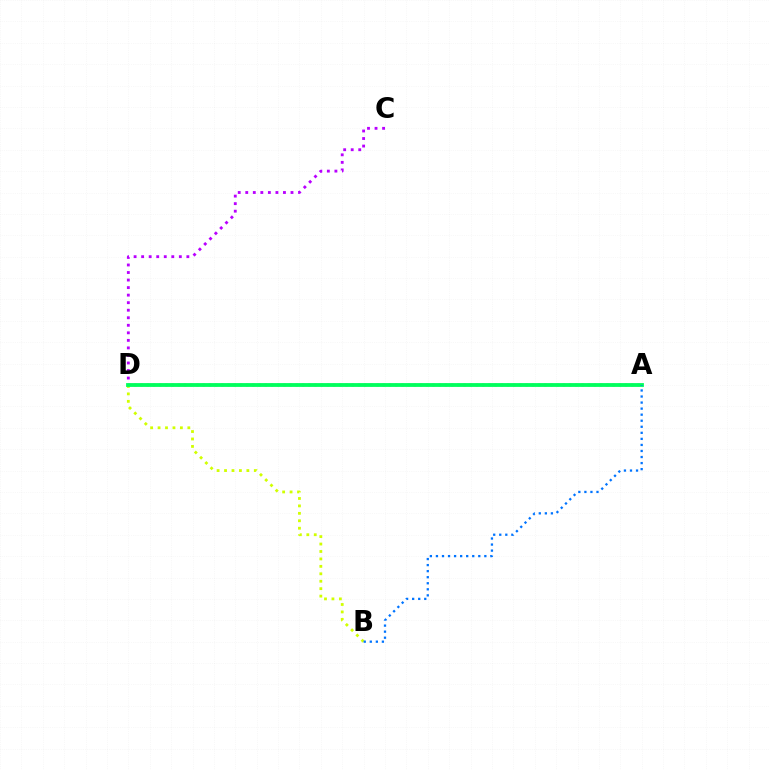{('B', 'D'): [{'color': '#d1ff00', 'line_style': 'dotted', 'thickness': 2.02}], ('C', 'D'): [{'color': '#b900ff', 'line_style': 'dotted', 'thickness': 2.05}], ('A', 'D'): [{'color': '#ff0000', 'line_style': 'dotted', 'thickness': 1.69}, {'color': '#00ff5c', 'line_style': 'solid', 'thickness': 2.74}], ('A', 'B'): [{'color': '#0074ff', 'line_style': 'dotted', 'thickness': 1.64}]}